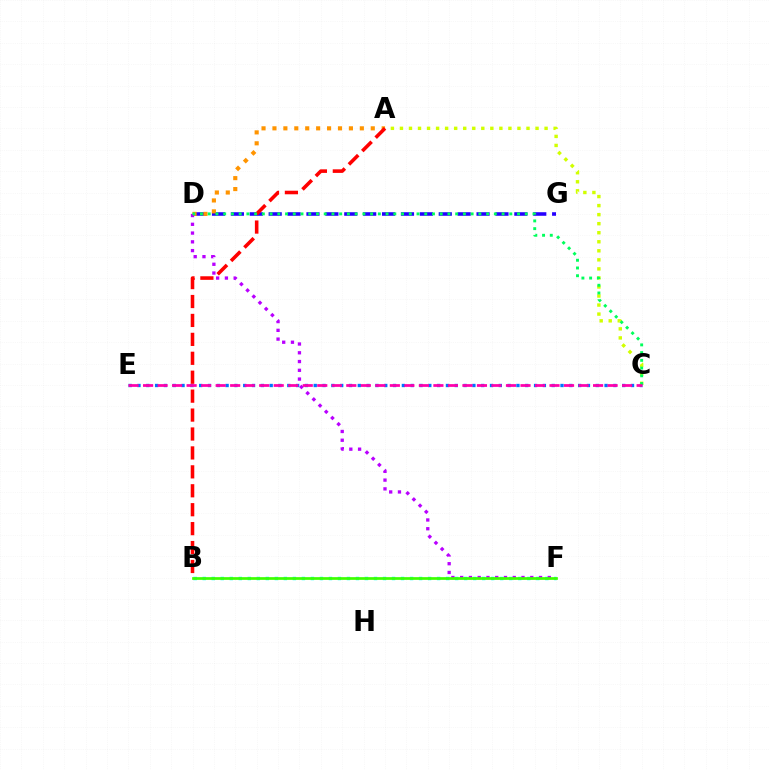{('D', 'G'): [{'color': '#2500ff', 'line_style': 'dashed', 'thickness': 2.57}], ('A', 'D'): [{'color': '#ff9400', 'line_style': 'dotted', 'thickness': 2.97}], ('B', 'F'): [{'color': '#00fff6', 'line_style': 'dotted', 'thickness': 2.45}, {'color': '#3dff00', 'line_style': 'solid', 'thickness': 1.95}], ('D', 'F'): [{'color': '#b900ff', 'line_style': 'dotted', 'thickness': 2.38}], ('C', 'E'): [{'color': '#0074ff', 'line_style': 'dotted', 'thickness': 2.39}, {'color': '#ff00ac', 'line_style': 'dashed', 'thickness': 1.97}], ('A', 'C'): [{'color': '#d1ff00', 'line_style': 'dotted', 'thickness': 2.46}], ('A', 'B'): [{'color': '#ff0000', 'line_style': 'dashed', 'thickness': 2.57}], ('C', 'D'): [{'color': '#00ff5c', 'line_style': 'dotted', 'thickness': 2.1}]}